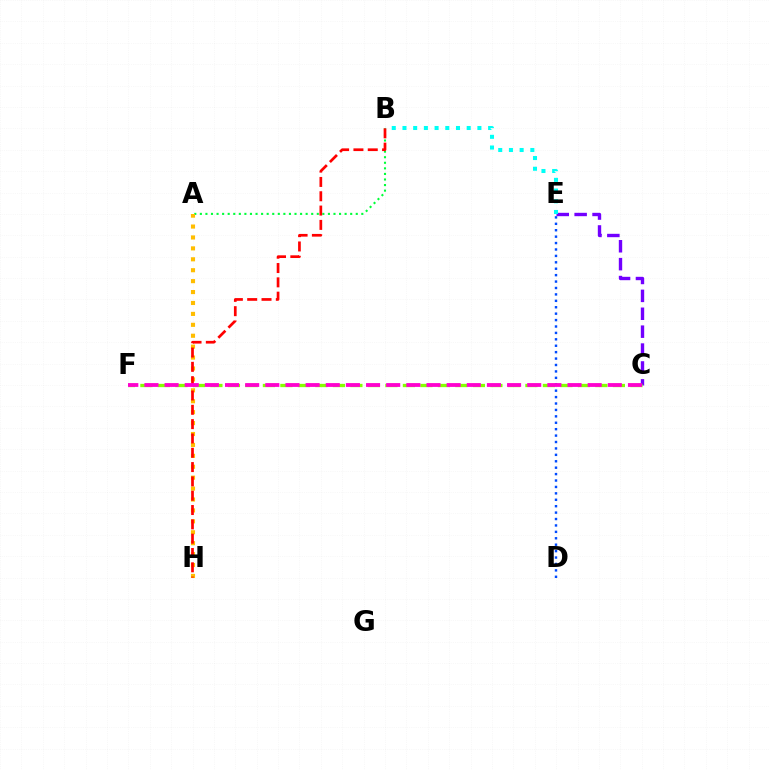{('D', 'E'): [{'color': '#004bff', 'line_style': 'dotted', 'thickness': 1.74}], ('A', 'B'): [{'color': '#00ff39', 'line_style': 'dotted', 'thickness': 1.51}], ('C', 'E'): [{'color': '#7200ff', 'line_style': 'dashed', 'thickness': 2.43}], ('C', 'F'): [{'color': '#84ff00', 'line_style': 'dashed', 'thickness': 2.38}, {'color': '#ff00cf', 'line_style': 'dashed', 'thickness': 2.74}], ('A', 'H'): [{'color': '#ffbd00', 'line_style': 'dotted', 'thickness': 2.97}], ('B', 'E'): [{'color': '#00fff6', 'line_style': 'dotted', 'thickness': 2.91}], ('B', 'H'): [{'color': '#ff0000', 'line_style': 'dashed', 'thickness': 1.95}]}